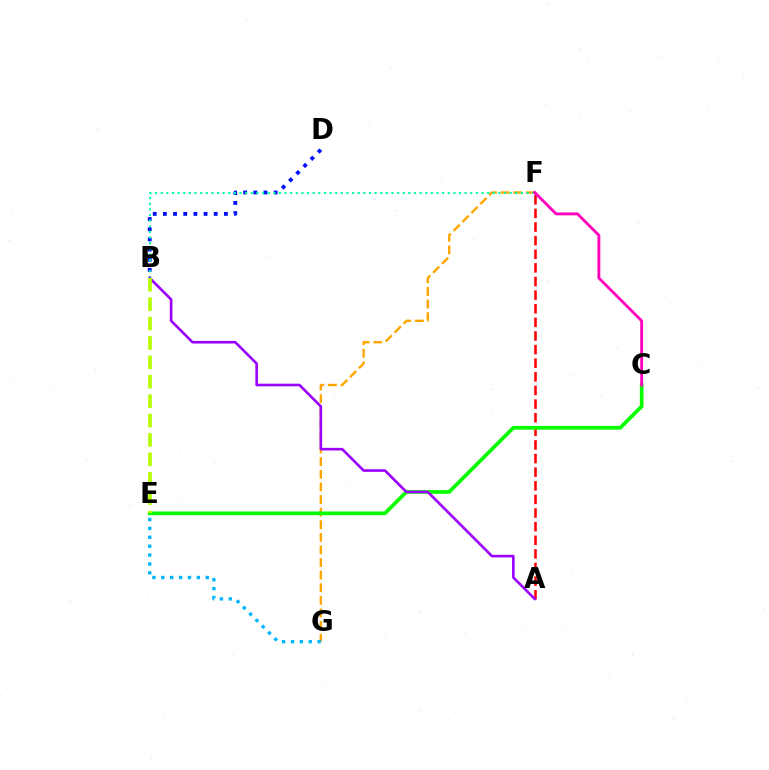{('A', 'F'): [{'color': '#ff0000', 'line_style': 'dashed', 'thickness': 1.85}], ('B', 'D'): [{'color': '#0010ff', 'line_style': 'dotted', 'thickness': 2.76}], ('F', 'G'): [{'color': '#ffa500', 'line_style': 'dashed', 'thickness': 1.71}], ('B', 'F'): [{'color': '#00ff9d', 'line_style': 'dotted', 'thickness': 1.53}], ('C', 'E'): [{'color': '#08ff00', 'line_style': 'solid', 'thickness': 2.68}], ('A', 'B'): [{'color': '#9b00ff', 'line_style': 'solid', 'thickness': 1.88}], ('C', 'F'): [{'color': '#ff00bd', 'line_style': 'solid', 'thickness': 2.05}], ('E', 'G'): [{'color': '#00b5ff', 'line_style': 'dotted', 'thickness': 2.41}], ('B', 'E'): [{'color': '#b3ff00', 'line_style': 'dashed', 'thickness': 2.63}]}